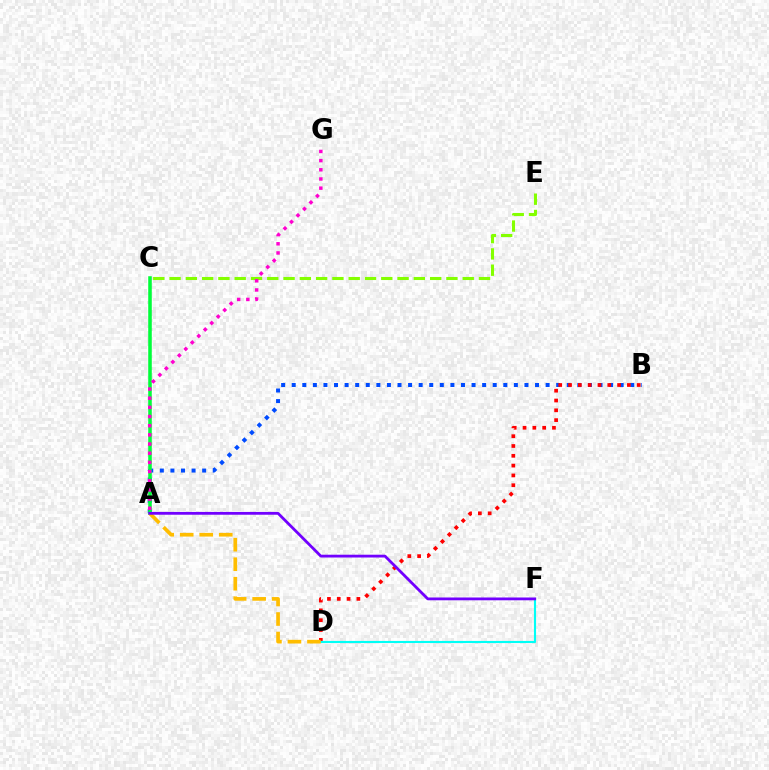{('C', 'E'): [{'color': '#84ff00', 'line_style': 'dashed', 'thickness': 2.21}], ('A', 'B'): [{'color': '#004bff', 'line_style': 'dotted', 'thickness': 2.87}], ('B', 'D'): [{'color': '#ff0000', 'line_style': 'dotted', 'thickness': 2.66}], ('A', 'C'): [{'color': '#00ff39', 'line_style': 'solid', 'thickness': 2.56}], ('D', 'F'): [{'color': '#00fff6', 'line_style': 'solid', 'thickness': 1.53}], ('A', 'D'): [{'color': '#ffbd00', 'line_style': 'dashed', 'thickness': 2.65}], ('A', 'F'): [{'color': '#7200ff', 'line_style': 'solid', 'thickness': 2.01}], ('A', 'G'): [{'color': '#ff00cf', 'line_style': 'dotted', 'thickness': 2.49}]}